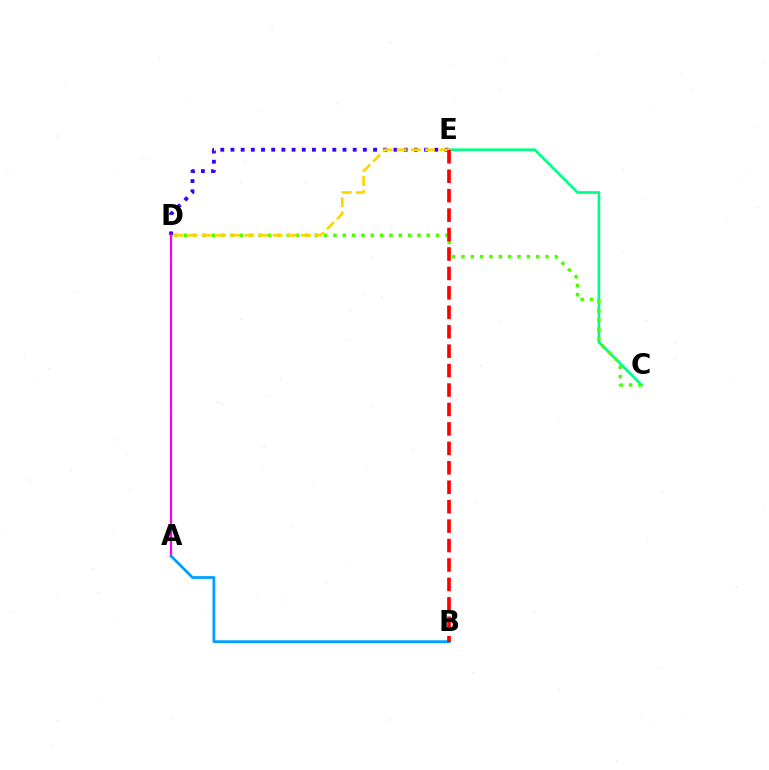{('C', 'E'): [{'color': '#00ff86', 'line_style': 'solid', 'thickness': 1.93}], ('D', 'E'): [{'color': '#3700ff', 'line_style': 'dotted', 'thickness': 2.77}, {'color': '#ffd500', 'line_style': 'dashed', 'thickness': 1.93}], ('A', 'D'): [{'color': '#ff00ed', 'line_style': 'solid', 'thickness': 1.61}], ('C', 'D'): [{'color': '#4fff00', 'line_style': 'dotted', 'thickness': 2.54}], ('A', 'B'): [{'color': '#009eff', 'line_style': 'solid', 'thickness': 1.98}], ('B', 'E'): [{'color': '#ff0000', 'line_style': 'dashed', 'thickness': 2.64}]}